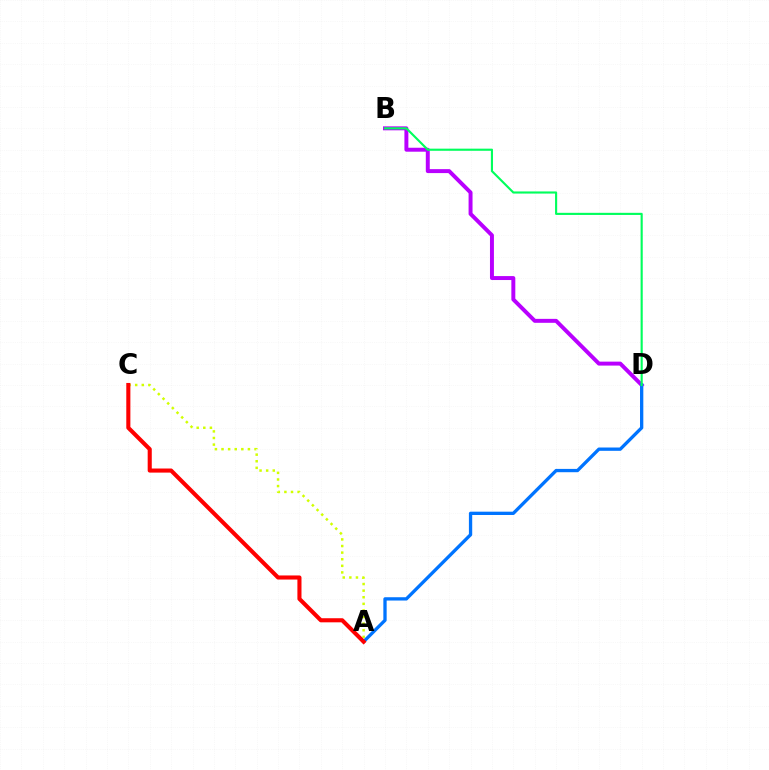{('A', 'C'): [{'color': '#d1ff00', 'line_style': 'dotted', 'thickness': 1.79}, {'color': '#ff0000', 'line_style': 'solid', 'thickness': 2.95}], ('B', 'D'): [{'color': '#b900ff', 'line_style': 'solid', 'thickness': 2.85}, {'color': '#00ff5c', 'line_style': 'solid', 'thickness': 1.53}], ('A', 'D'): [{'color': '#0074ff', 'line_style': 'solid', 'thickness': 2.38}]}